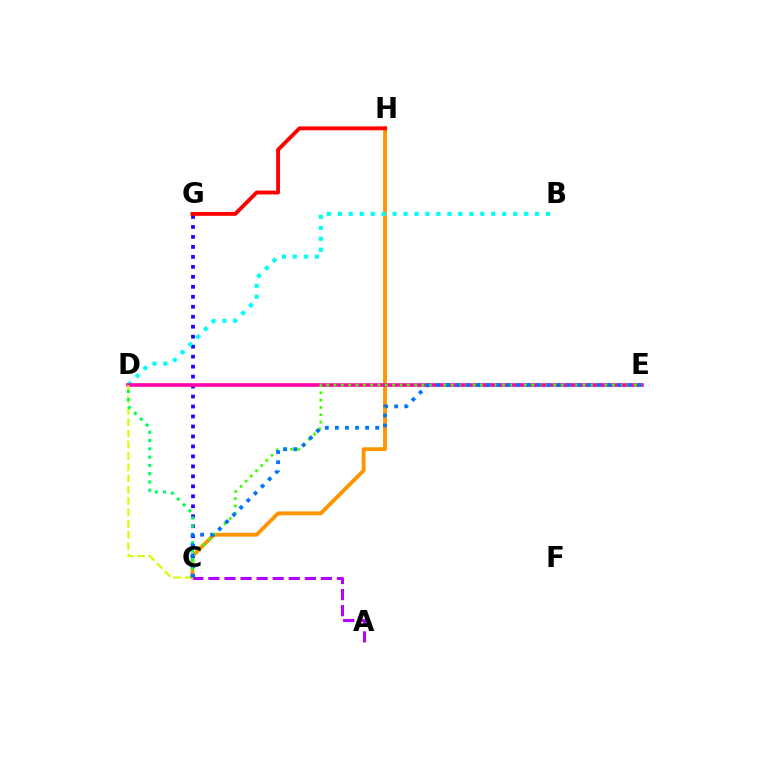{('C', 'H'): [{'color': '#ff9400', 'line_style': 'solid', 'thickness': 2.75}], ('C', 'G'): [{'color': '#2500ff', 'line_style': 'dotted', 'thickness': 2.71}], ('B', 'D'): [{'color': '#00fff6', 'line_style': 'dotted', 'thickness': 2.98}], ('D', 'E'): [{'color': '#ff00ac', 'line_style': 'solid', 'thickness': 2.61}], ('C', 'E'): [{'color': '#3dff00', 'line_style': 'dotted', 'thickness': 1.99}, {'color': '#0074ff', 'line_style': 'dotted', 'thickness': 2.74}], ('C', 'D'): [{'color': '#d1ff00', 'line_style': 'dashed', 'thickness': 1.53}, {'color': '#00ff5c', 'line_style': 'dotted', 'thickness': 2.25}], ('G', 'H'): [{'color': '#ff0000', 'line_style': 'solid', 'thickness': 2.79}], ('A', 'C'): [{'color': '#b900ff', 'line_style': 'dashed', 'thickness': 2.18}]}